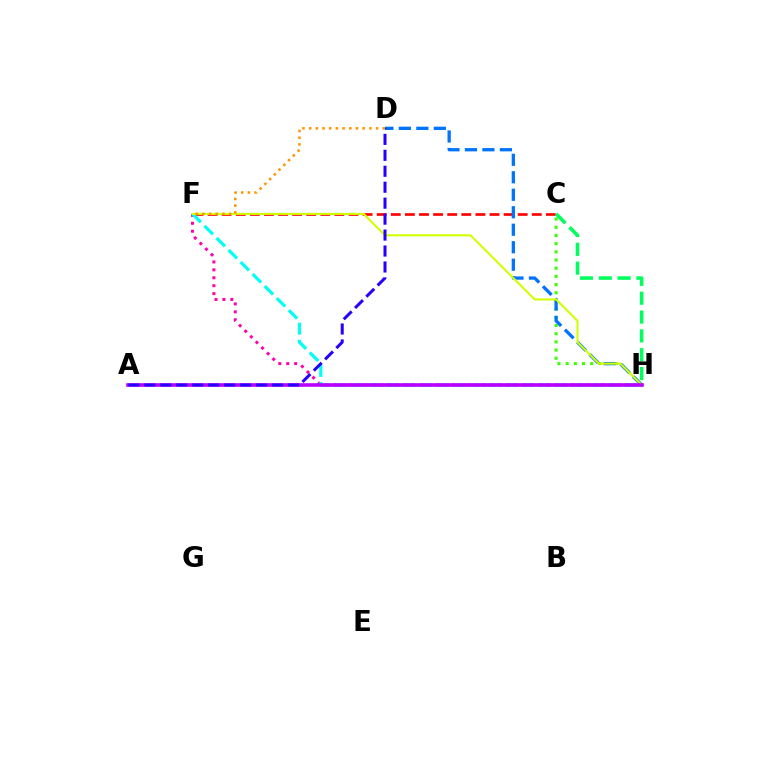{('F', 'H'): [{'color': '#ff00ac', 'line_style': 'dotted', 'thickness': 2.15}, {'color': '#00fff6', 'line_style': 'dashed', 'thickness': 2.31}, {'color': '#d1ff00', 'line_style': 'solid', 'thickness': 1.5}], ('C', 'H'): [{'color': '#3dff00', 'line_style': 'dotted', 'thickness': 2.22}, {'color': '#00ff5c', 'line_style': 'dashed', 'thickness': 2.56}], ('C', 'F'): [{'color': '#ff0000', 'line_style': 'dashed', 'thickness': 1.92}], ('D', 'H'): [{'color': '#0074ff', 'line_style': 'dashed', 'thickness': 2.38}], ('A', 'H'): [{'color': '#b900ff', 'line_style': 'solid', 'thickness': 2.59}], ('A', 'D'): [{'color': '#2500ff', 'line_style': 'dashed', 'thickness': 2.17}], ('D', 'F'): [{'color': '#ff9400', 'line_style': 'dotted', 'thickness': 1.82}]}